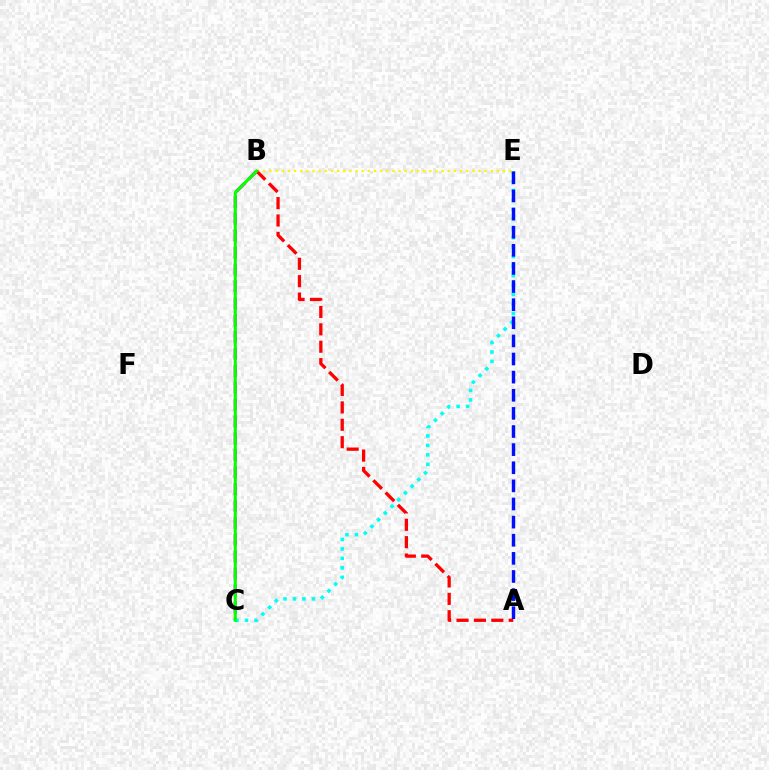{('B', 'C'): [{'color': '#ee00ff', 'line_style': 'dashed', 'thickness': 2.3}, {'color': '#08ff00', 'line_style': 'solid', 'thickness': 2.22}], ('C', 'E'): [{'color': '#00fff6', 'line_style': 'dotted', 'thickness': 2.57}], ('B', 'E'): [{'color': '#fcf500', 'line_style': 'dotted', 'thickness': 1.67}], ('A', 'B'): [{'color': '#ff0000', 'line_style': 'dashed', 'thickness': 2.36}], ('A', 'E'): [{'color': '#0010ff', 'line_style': 'dashed', 'thickness': 2.46}]}